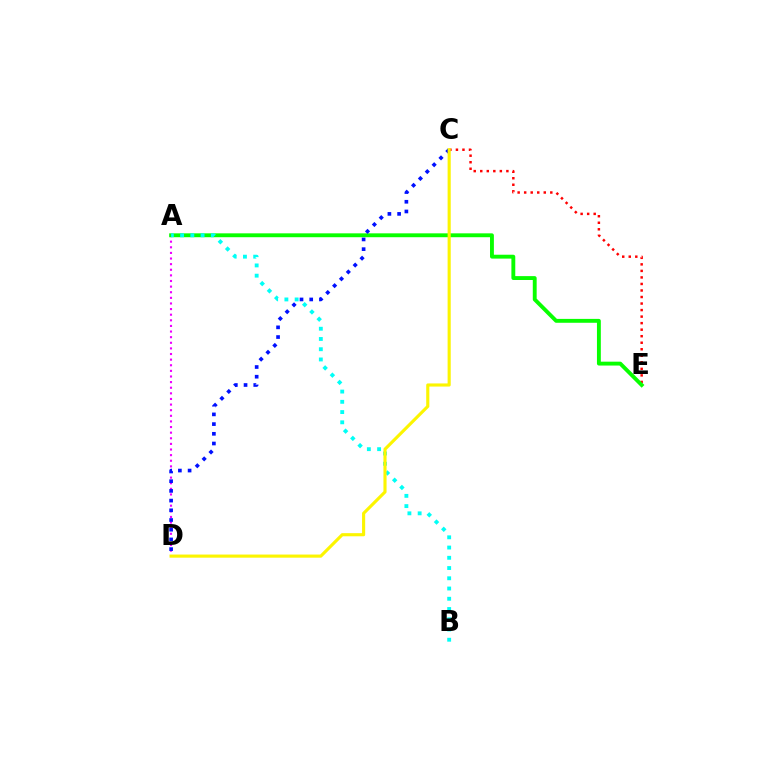{('A', 'D'): [{'color': '#ee00ff', 'line_style': 'dotted', 'thickness': 1.53}], ('C', 'E'): [{'color': '#ff0000', 'line_style': 'dotted', 'thickness': 1.77}], ('A', 'E'): [{'color': '#08ff00', 'line_style': 'solid', 'thickness': 2.79}], ('A', 'B'): [{'color': '#00fff6', 'line_style': 'dotted', 'thickness': 2.78}], ('C', 'D'): [{'color': '#0010ff', 'line_style': 'dotted', 'thickness': 2.64}, {'color': '#fcf500', 'line_style': 'solid', 'thickness': 2.25}]}